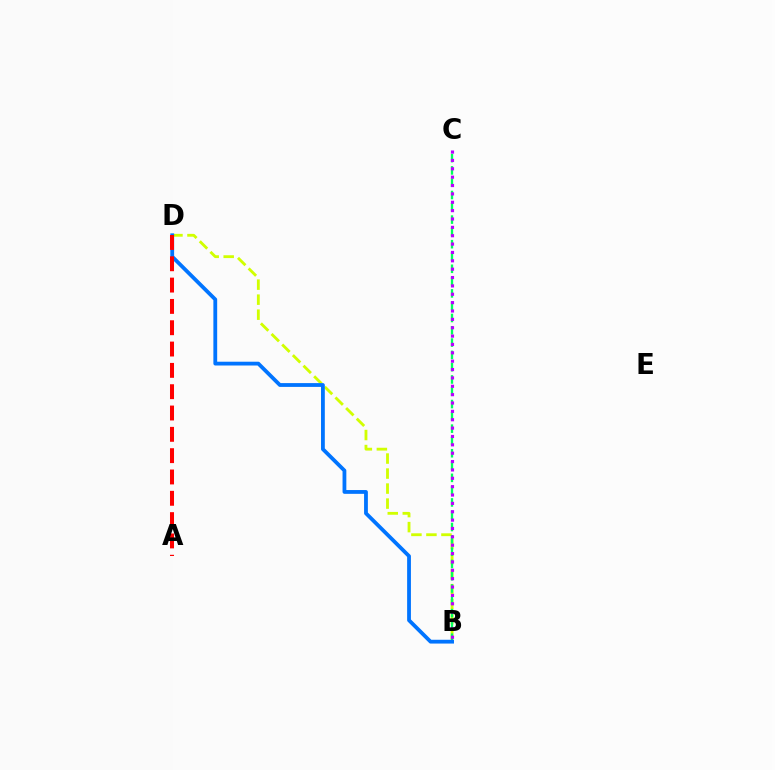{('B', 'D'): [{'color': '#d1ff00', 'line_style': 'dashed', 'thickness': 2.04}, {'color': '#0074ff', 'line_style': 'solid', 'thickness': 2.73}], ('B', 'C'): [{'color': '#00ff5c', 'line_style': 'dashed', 'thickness': 1.67}, {'color': '#b900ff', 'line_style': 'dotted', 'thickness': 2.27}], ('A', 'D'): [{'color': '#ff0000', 'line_style': 'dashed', 'thickness': 2.9}]}